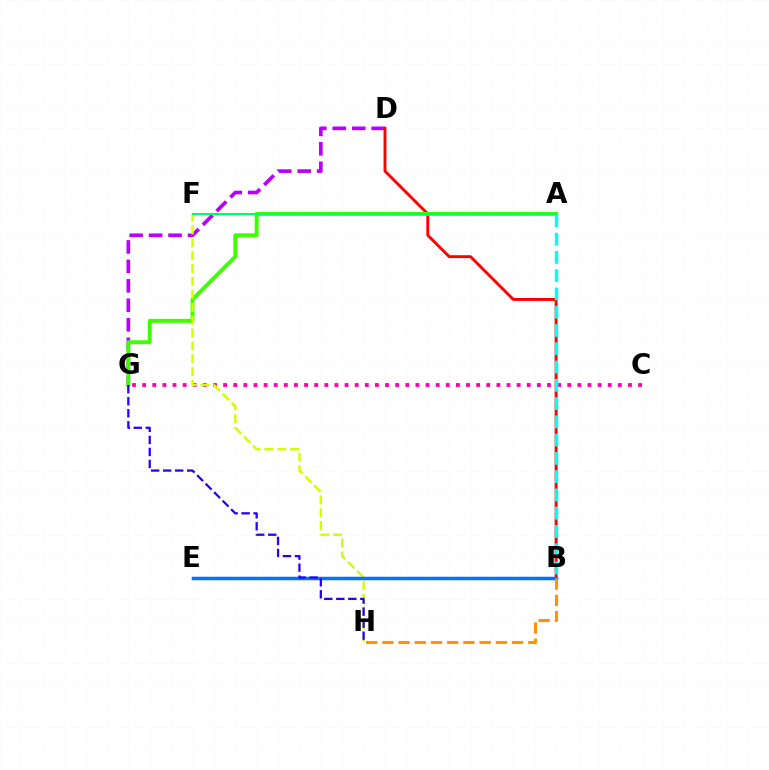{('D', 'G'): [{'color': '#b900ff', 'line_style': 'dashed', 'thickness': 2.64}], ('B', 'D'): [{'color': '#ff0000', 'line_style': 'solid', 'thickness': 2.09}], ('A', 'G'): [{'color': '#3dff00', 'line_style': 'solid', 'thickness': 2.81}], ('C', 'G'): [{'color': '#ff00ac', 'line_style': 'dotted', 'thickness': 2.75}], ('F', 'H'): [{'color': '#d1ff00', 'line_style': 'dashed', 'thickness': 1.75}], ('A', 'F'): [{'color': '#00ff5c', 'line_style': 'solid', 'thickness': 1.56}], ('A', 'B'): [{'color': '#00fff6', 'line_style': 'dashed', 'thickness': 2.48}], ('B', 'E'): [{'color': '#0074ff', 'line_style': 'solid', 'thickness': 2.52}], ('G', 'H'): [{'color': '#2500ff', 'line_style': 'dashed', 'thickness': 1.63}], ('B', 'H'): [{'color': '#ff9400', 'line_style': 'dashed', 'thickness': 2.2}]}